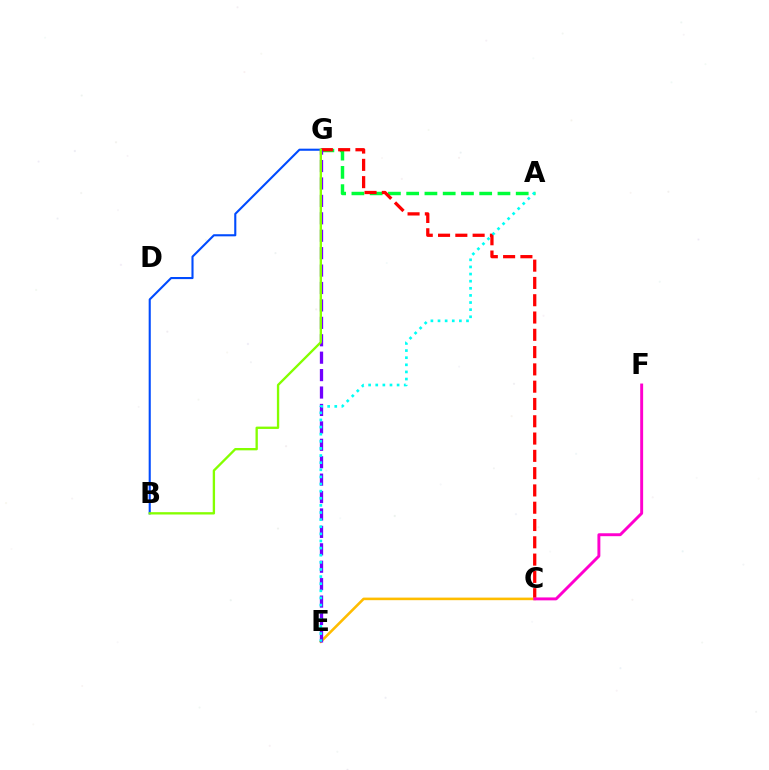{('A', 'G'): [{'color': '#00ff39', 'line_style': 'dashed', 'thickness': 2.48}], ('C', 'G'): [{'color': '#ff0000', 'line_style': 'dashed', 'thickness': 2.35}], ('C', 'E'): [{'color': '#ffbd00', 'line_style': 'solid', 'thickness': 1.86}], ('B', 'G'): [{'color': '#004bff', 'line_style': 'solid', 'thickness': 1.51}, {'color': '#84ff00', 'line_style': 'solid', 'thickness': 1.68}], ('E', 'G'): [{'color': '#7200ff', 'line_style': 'dashed', 'thickness': 2.37}], ('C', 'F'): [{'color': '#ff00cf', 'line_style': 'solid', 'thickness': 2.1}], ('A', 'E'): [{'color': '#00fff6', 'line_style': 'dotted', 'thickness': 1.93}]}